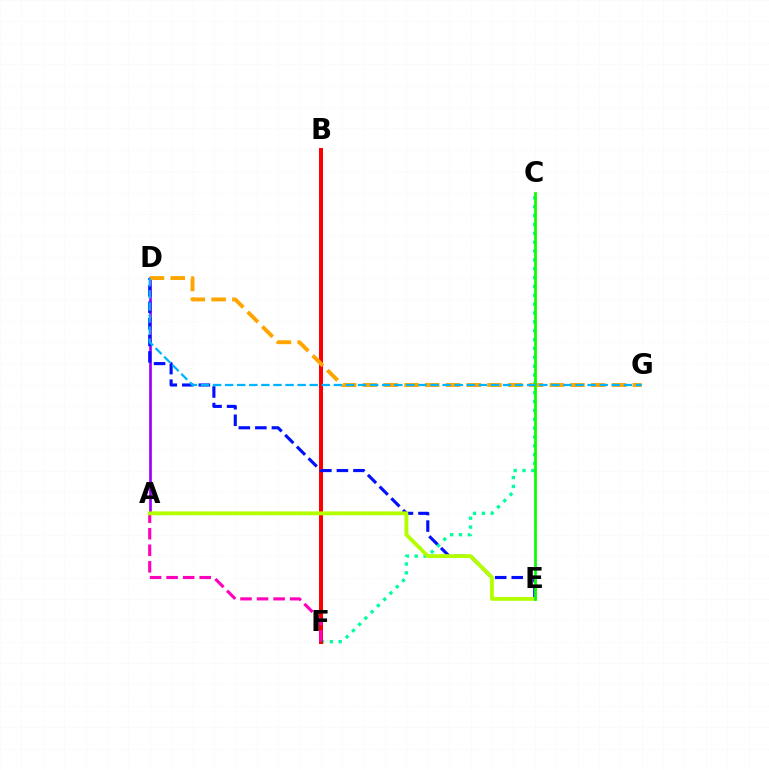{('C', 'F'): [{'color': '#00ff9d', 'line_style': 'dotted', 'thickness': 2.41}], ('B', 'F'): [{'color': '#ff0000', 'line_style': 'solid', 'thickness': 2.88}], ('A', 'D'): [{'color': '#9b00ff', 'line_style': 'solid', 'thickness': 1.94}], ('A', 'F'): [{'color': '#ff00bd', 'line_style': 'dashed', 'thickness': 2.25}], ('D', 'E'): [{'color': '#0010ff', 'line_style': 'dashed', 'thickness': 2.25}], ('D', 'G'): [{'color': '#ffa500', 'line_style': 'dashed', 'thickness': 2.82}, {'color': '#00b5ff', 'line_style': 'dashed', 'thickness': 1.64}], ('A', 'E'): [{'color': '#b3ff00', 'line_style': 'solid', 'thickness': 2.77}], ('C', 'E'): [{'color': '#08ff00', 'line_style': 'solid', 'thickness': 1.98}]}